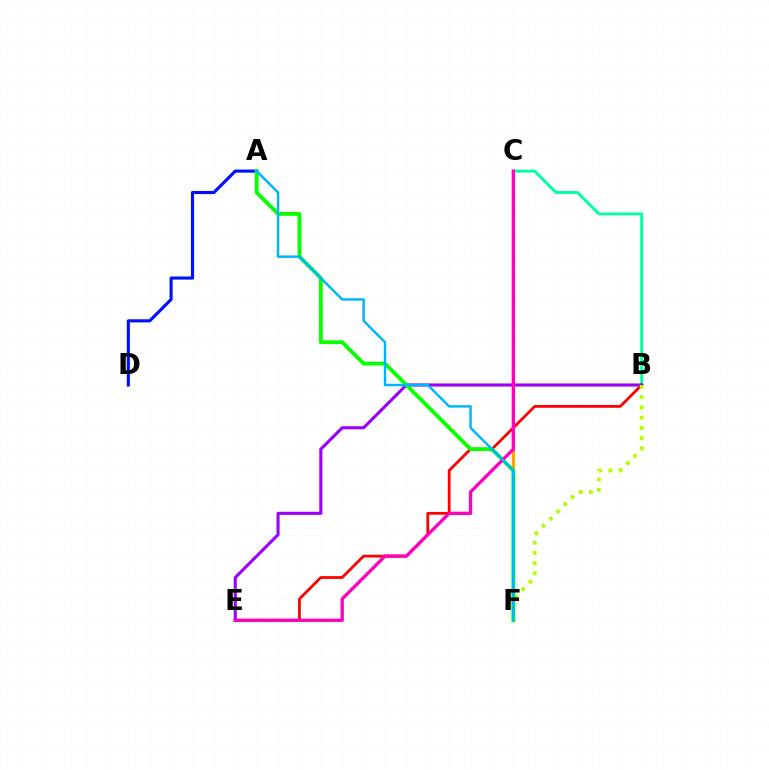{('A', 'D'): [{'color': '#0010ff', 'line_style': 'solid', 'thickness': 2.24}], ('B', 'C'): [{'color': '#00ff9d', 'line_style': 'solid', 'thickness': 2.09}], ('B', 'E'): [{'color': '#ff0000', 'line_style': 'solid', 'thickness': 1.99}, {'color': '#9b00ff', 'line_style': 'solid', 'thickness': 2.23}], ('C', 'F'): [{'color': '#ffa500', 'line_style': 'solid', 'thickness': 2.2}], ('B', 'F'): [{'color': '#b3ff00', 'line_style': 'dotted', 'thickness': 2.78}], ('A', 'F'): [{'color': '#08ff00', 'line_style': 'solid', 'thickness': 2.75}, {'color': '#00b5ff', 'line_style': 'solid', 'thickness': 1.77}], ('C', 'E'): [{'color': '#ff00bd', 'line_style': 'solid', 'thickness': 2.38}]}